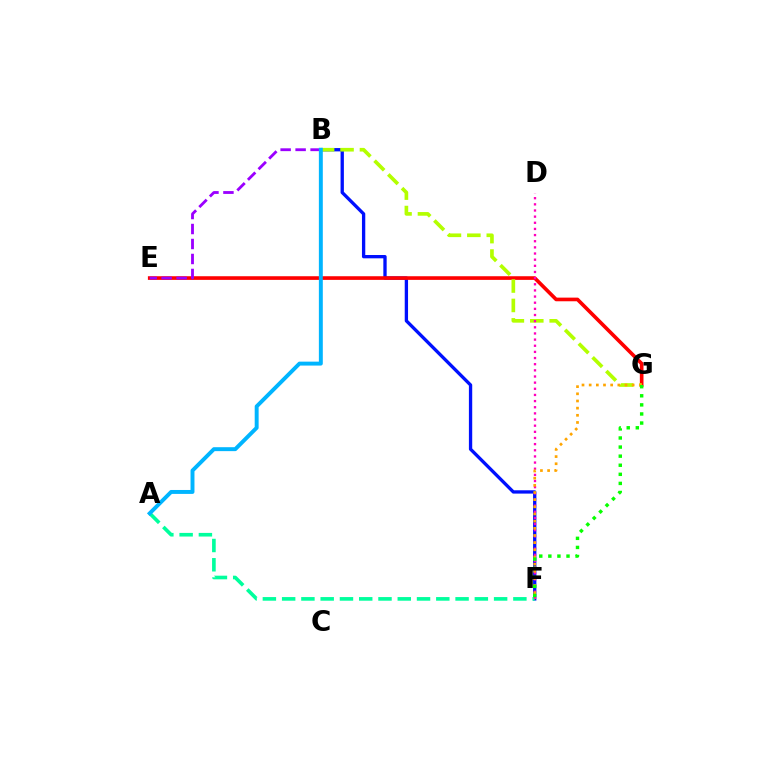{('B', 'F'): [{'color': '#0010ff', 'line_style': 'solid', 'thickness': 2.39}], ('E', 'G'): [{'color': '#ff0000', 'line_style': 'solid', 'thickness': 2.63}], ('B', 'E'): [{'color': '#9b00ff', 'line_style': 'dashed', 'thickness': 2.04}], ('A', 'F'): [{'color': '#00ff9d', 'line_style': 'dashed', 'thickness': 2.62}], ('B', 'G'): [{'color': '#b3ff00', 'line_style': 'dashed', 'thickness': 2.64}], ('D', 'F'): [{'color': '#ff00bd', 'line_style': 'dotted', 'thickness': 1.67}], ('F', 'G'): [{'color': '#ffa500', 'line_style': 'dotted', 'thickness': 1.95}, {'color': '#08ff00', 'line_style': 'dotted', 'thickness': 2.47}], ('A', 'B'): [{'color': '#00b5ff', 'line_style': 'solid', 'thickness': 2.83}]}